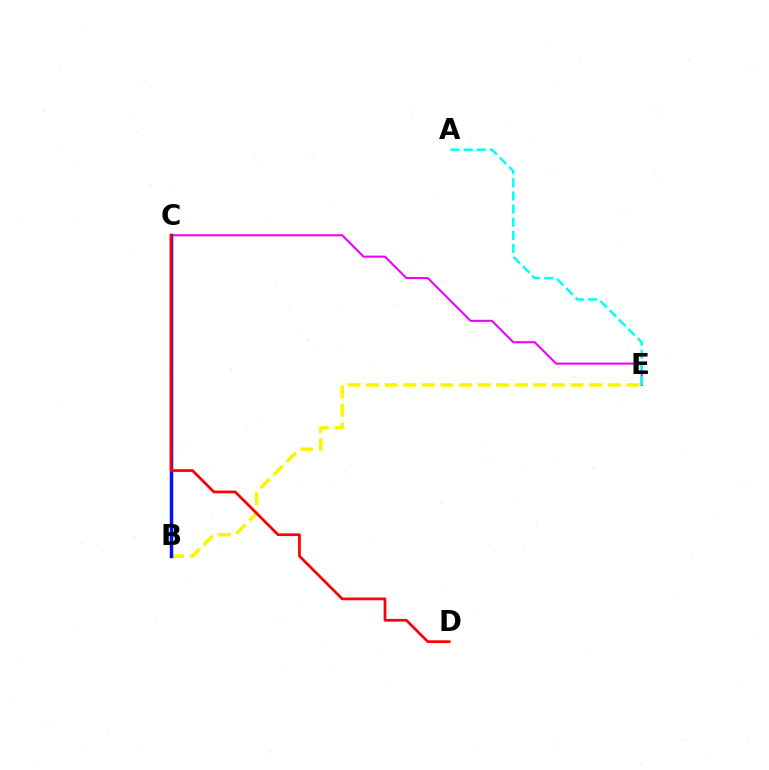{('C', 'E'): [{'color': '#ee00ff', 'line_style': 'solid', 'thickness': 1.5}], ('B', 'E'): [{'color': '#fcf500', 'line_style': 'dashed', 'thickness': 2.53}], ('B', 'C'): [{'color': '#08ff00', 'line_style': 'dotted', 'thickness': 2.21}, {'color': '#0010ff', 'line_style': 'solid', 'thickness': 2.5}], ('A', 'E'): [{'color': '#00fff6', 'line_style': 'dashed', 'thickness': 1.78}], ('C', 'D'): [{'color': '#ff0000', 'line_style': 'solid', 'thickness': 1.97}]}